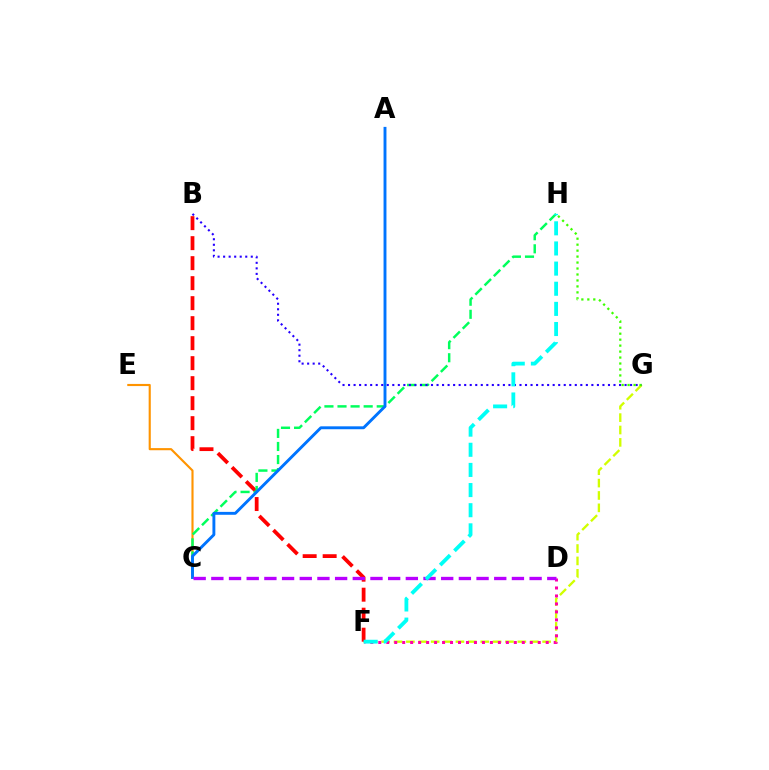{('F', 'G'): [{'color': '#d1ff00', 'line_style': 'dashed', 'thickness': 1.68}], ('C', 'E'): [{'color': '#ff9400', 'line_style': 'solid', 'thickness': 1.54}], ('B', 'F'): [{'color': '#ff0000', 'line_style': 'dashed', 'thickness': 2.72}], ('C', 'H'): [{'color': '#00ff5c', 'line_style': 'dashed', 'thickness': 1.78}], ('D', 'F'): [{'color': '#ff00ac', 'line_style': 'dotted', 'thickness': 2.17}], ('A', 'C'): [{'color': '#0074ff', 'line_style': 'solid', 'thickness': 2.09}], ('B', 'G'): [{'color': '#2500ff', 'line_style': 'dotted', 'thickness': 1.5}], ('G', 'H'): [{'color': '#3dff00', 'line_style': 'dotted', 'thickness': 1.62}], ('C', 'D'): [{'color': '#b900ff', 'line_style': 'dashed', 'thickness': 2.4}], ('F', 'H'): [{'color': '#00fff6', 'line_style': 'dashed', 'thickness': 2.74}]}